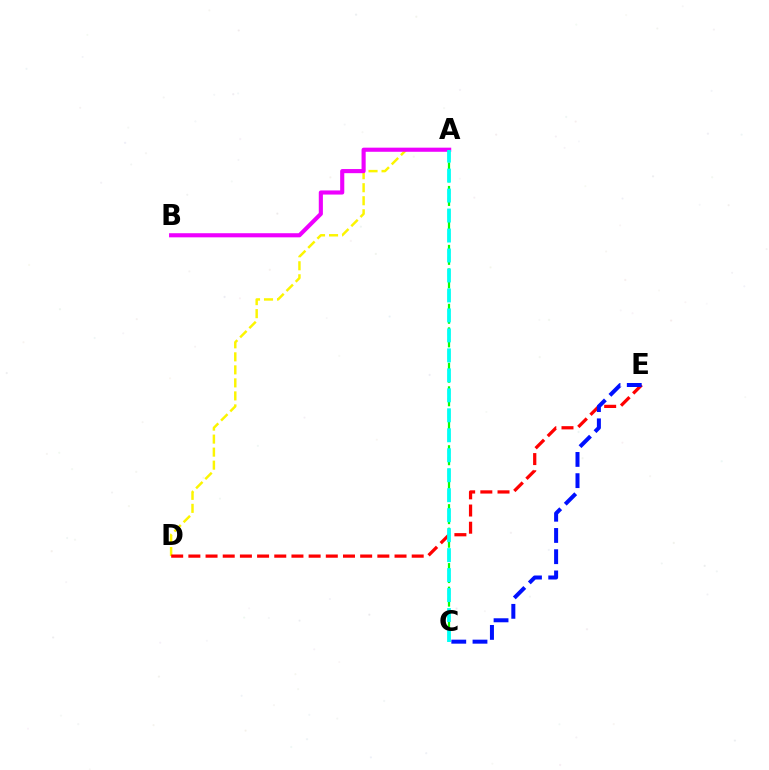{('A', 'D'): [{'color': '#fcf500', 'line_style': 'dashed', 'thickness': 1.77}], ('D', 'E'): [{'color': '#ff0000', 'line_style': 'dashed', 'thickness': 2.33}], ('A', 'B'): [{'color': '#ee00ff', 'line_style': 'solid', 'thickness': 2.96}], ('A', 'C'): [{'color': '#08ff00', 'line_style': 'dashed', 'thickness': 1.6}, {'color': '#00fff6', 'line_style': 'dashed', 'thickness': 2.71}], ('C', 'E'): [{'color': '#0010ff', 'line_style': 'dashed', 'thickness': 2.88}]}